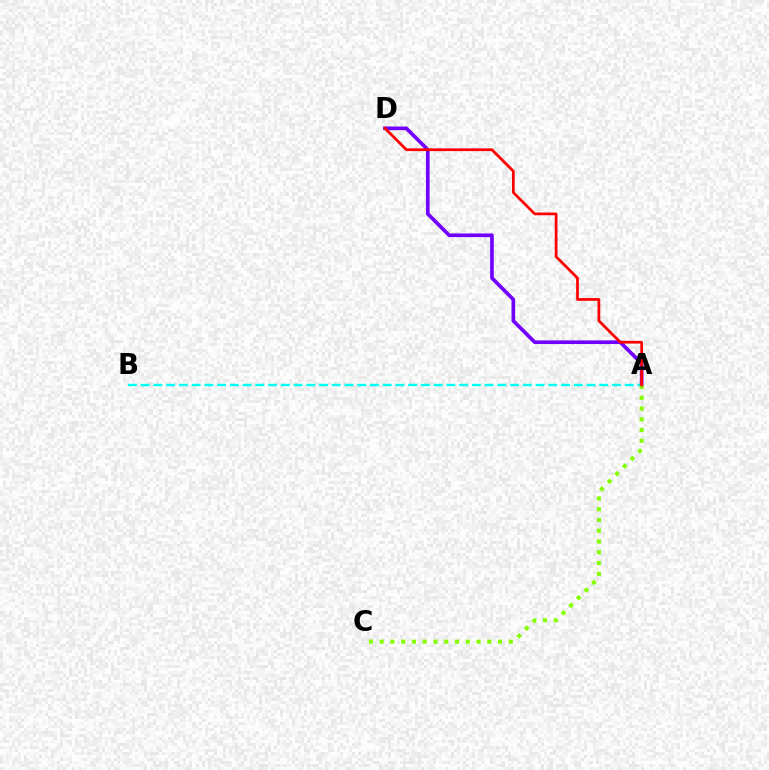{('A', 'B'): [{'color': '#00fff6', 'line_style': 'dashed', 'thickness': 1.73}], ('A', 'D'): [{'color': '#7200ff', 'line_style': 'solid', 'thickness': 2.64}, {'color': '#ff0000', 'line_style': 'solid', 'thickness': 1.97}], ('A', 'C'): [{'color': '#84ff00', 'line_style': 'dotted', 'thickness': 2.92}]}